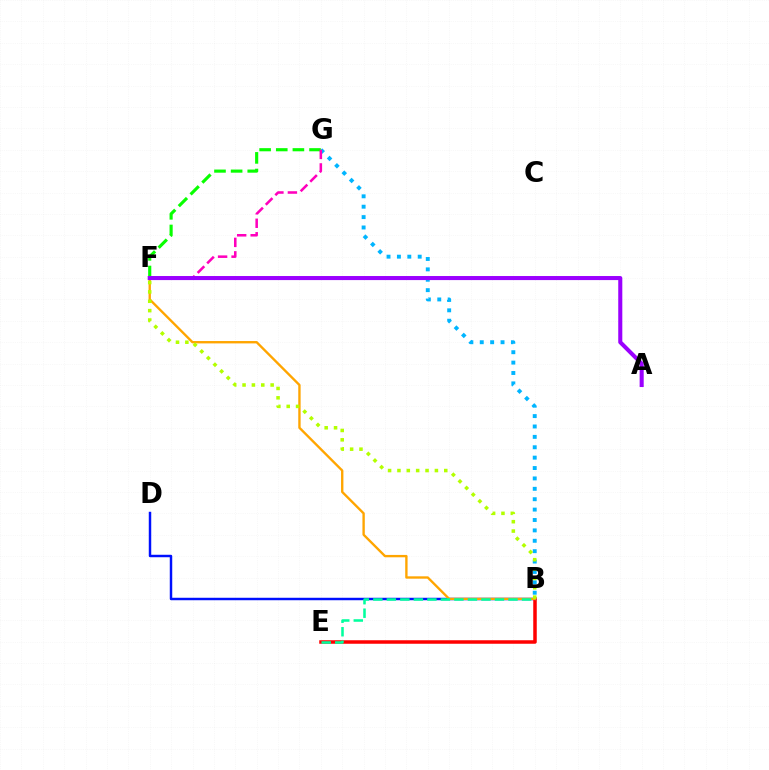{('B', 'G'): [{'color': '#00b5ff', 'line_style': 'dotted', 'thickness': 2.82}], ('F', 'G'): [{'color': '#08ff00', 'line_style': 'dashed', 'thickness': 2.26}, {'color': '#ff00bd', 'line_style': 'dashed', 'thickness': 1.83}], ('B', 'D'): [{'color': '#0010ff', 'line_style': 'solid', 'thickness': 1.77}], ('B', 'E'): [{'color': '#ff0000', 'line_style': 'solid', 'thickness': 2.53}, {'color': '#00ff9d', 'line_style': 'dashed', 'thickness': 1.84}], ('B', 'F'): [{'color': '#ffa500', 'line_style': 'solid', 'thickness': 1.7}, {'color': '#b3ff00', 'line_style': 'dotted', 'thickness': 2.54}], ('A', 'F'): [{'color': '#9b00ff', 'line_style': 'solid', 'thickness': 2.92}]}